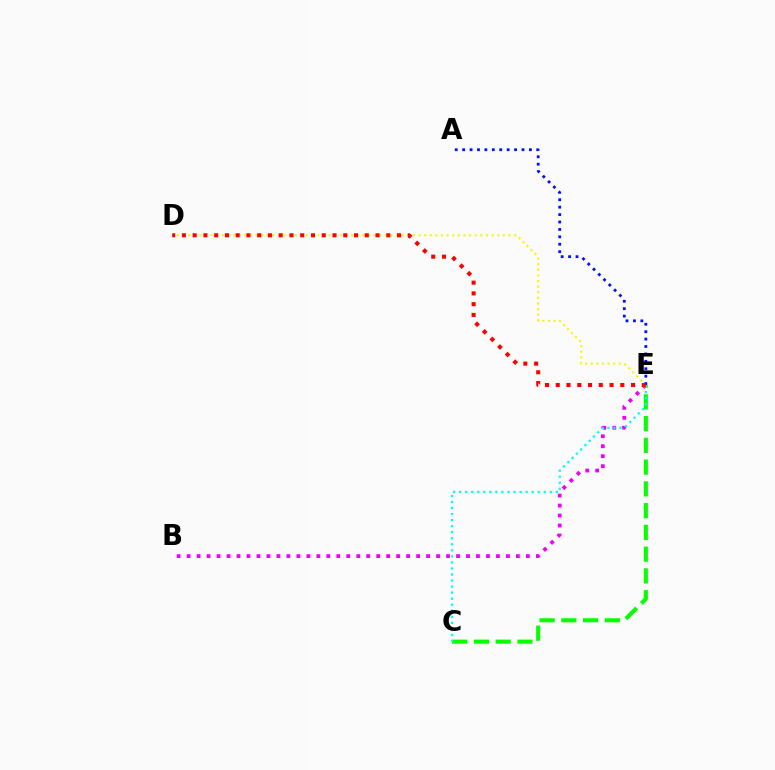{('B', 'E'): [{'color': '#ee00ff', 'line_style': 'dotted', 'thickness': 2.71}], ('C', 'E'): [{'color': '#08ff00', 'line_style': 'dashed', 'thickness': 2.96}, {'color': '#00fff6', 'line_style': 'dotted', 'thickness': 1.64}], ('D', 'E'): [{'color': '#fcf500', 'line_style': 'dotted', 'thickness': 1.53}, {'color': '#ff0000', 'line_style': 'dotted', 'thickness': 2.92}], ('A', 'E'): [{'color': '#0010ff', 'line_style': 'dotted', 'thickness': 2.02}]}